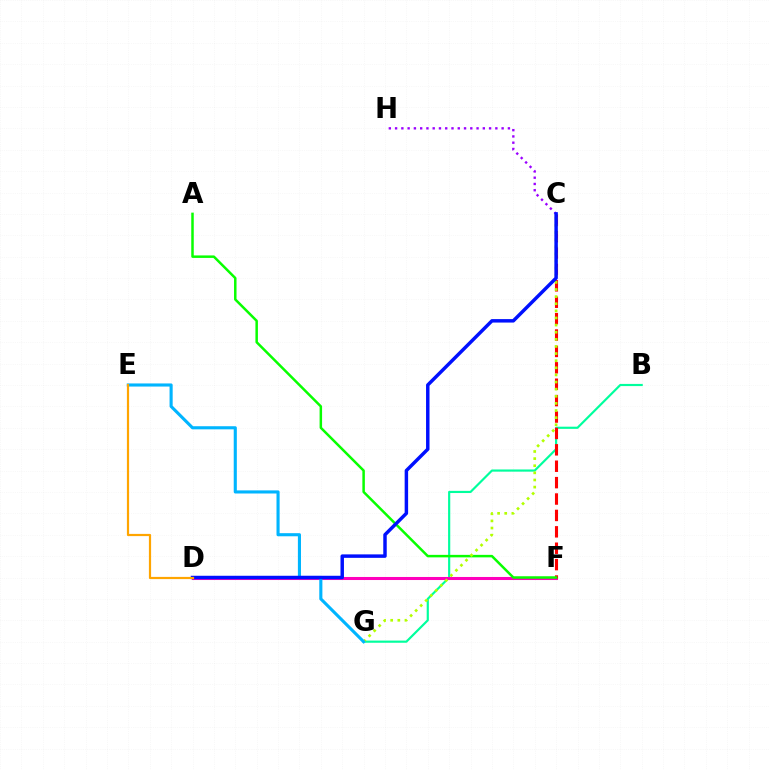{('B', 'G'): [{'color': '#00ff9d', 'line_style': 'solid', 'thickness': 1.56}], ('D', 'F'): [{'color': '#ff00bd', 'line_style': 'solid', 'thickness': 2.2}], ('C', 'F'): [{'color': '#ff0000', 'line_style': 'dashed', 'thickness': 2.23}], ('A', 'F'): [{'color': '#08ff00', 'line_style': 'solid', 'thickness': 1.8}], ('C', 'G'): [{'color': '#b3ff00', 'line_style': 'dotted', 'thickness': 1.93}], ('E', 'G'): [{'color': '#00b5ff', 'line_style': 'solid', 'thickness': 2.24}], ('C', 'H'): [{'color': '#9b00ff', 'line_style': 'dotted', 'thickness': 1.7}], ('C', 'D'): [{'color': '#0010ff', 'line_style': 'solid', 'thickness': 2.49}], ('D', 'E'): [{'color': '#ffa500', 'line_style': 'solid', 'thickness': 1.59}]}